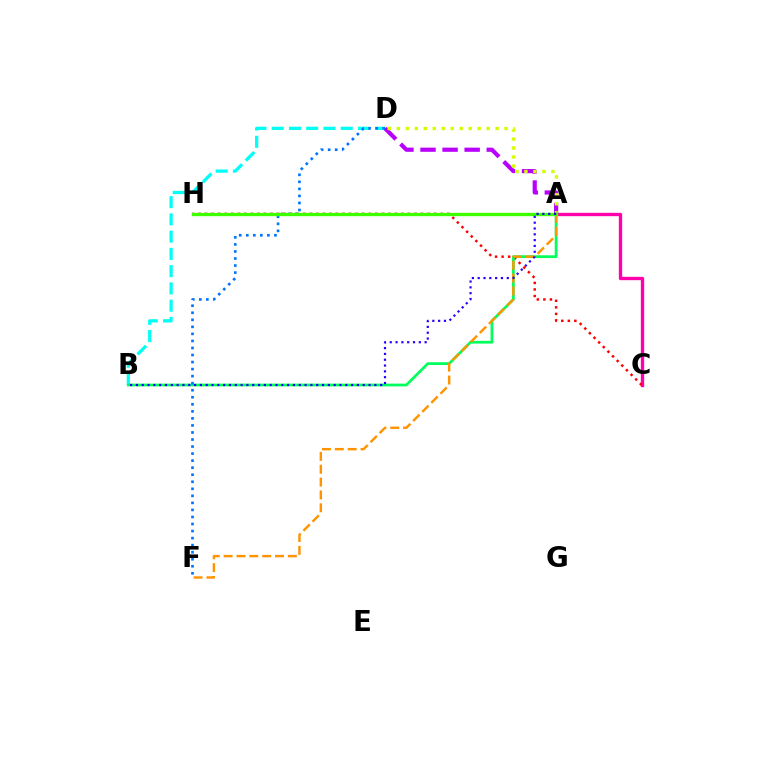{('B', 'D'): [{'color': '#00fff6', 'line_style': 'dashed', 'thickness': 2.34}], ('A', 'D'): [{'color': '#b900ff', 'line_style': 'dashed', 'thickness': 3.0}, {'color': '#d1ff00', 'line_style': 'dotted', 'thickness': 2.44}], ('A', 'C'): [{'color': '#ff00ac', 'line_style': 'solid', 'thickness': 2.4}], ('C', 'H'): [{'color': '#ff0000', 'line_style': 'dotted', 'thickness': 1.78}], ('A', 'B'): [{'color': '#00ff5c', 'line_style': 'solid', 'thickness': 1.99}, {'color': '#2500ff', 'line_style': 'dotted', 'thickness': 1.58}], ('A', 'F'): [{'color': '#ff9400', 'line_style': 'dashed', 'thickness': 1.75}], ('D', 'F'): [{'color': '#0074ff', 'line_style': 'dotted', 'thickness': 1.91}], ('A', 'H'): [{'color': '#3dff00', 'line_style': 'solid', 'thickness': 2.4}]}